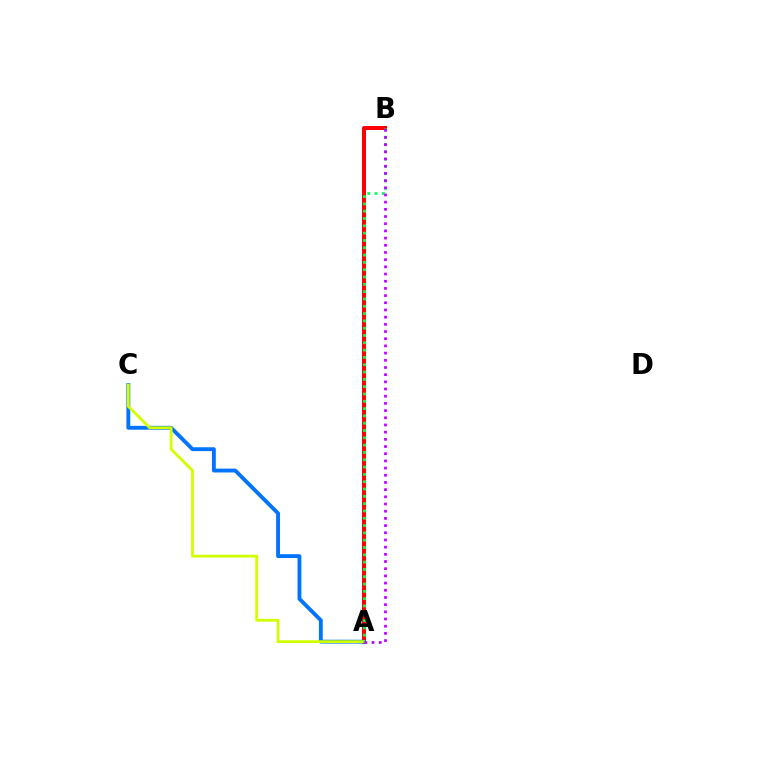{('A', 'B'): [{'color': '#ff0000', 'line_style': 'solid', 'thickness': 2.87}, {'color': '#00ff5c', 'line_style': 'dotted', 'thickness': 1.99}, {'color': '#b900ff', 'line_style': 'dotted', 'thickness': 1.95}], ('A', 'C'): [{'color': '#0074ff', 'line_style': 'solid', 'thickness': 2.77}, {'color': '#d1ff00', 'line_style': 'solid', 'thickness': 2.03}]}